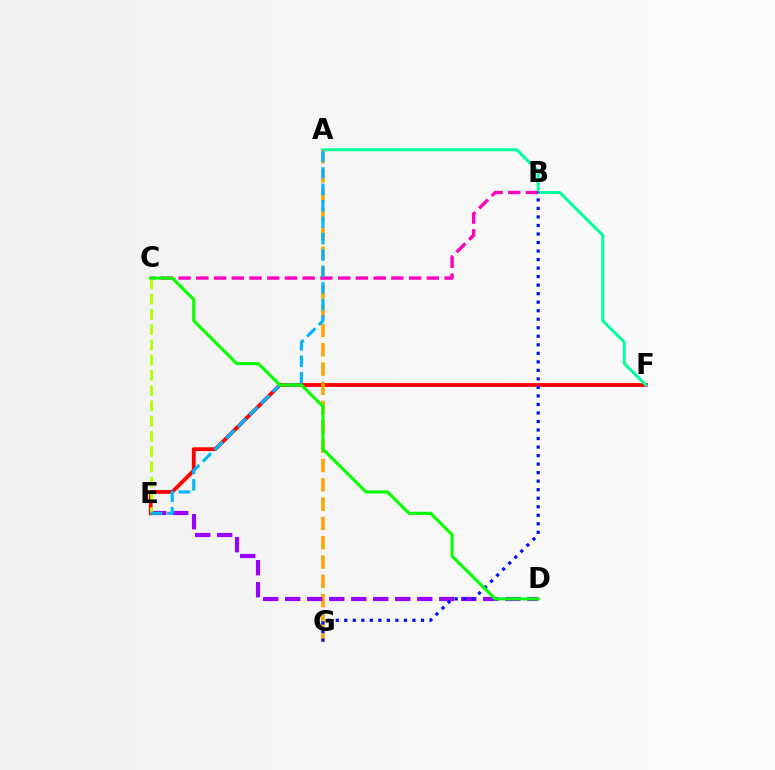{('E', 'F'): [{'color': '#ff0000', 'line_style': 'solid', 'thickness': 2.73}], ('A', 'F'): [{'color': '#00ff9d', 'line_style': 'solid', 'thickness': 2.16}], ('A', 'G'): [{'color': '#ffa500', 'line_style': 'dashed', 'thickness': 2.62}], ('B', 'C'): [{'color': '#ff00bd', 'line_style': 'dashed', 'thickness': 2.41}], ('D', 'E'): [{'color': '#9b00ff', 'line_style': 'dashed', 'thickness': 2.99}], ('C', 'E'): [{'color': '#b3ff00', 'line_style': 'dashed', 'thickness': 2.07}], ('A', 'E'): [{'color': '#00b5ff', 'line_style': 'dashed', 'thickness': 2.23}], ('B', 'G'): [{'color': '#0010ff', 'line_style': 'dotted', 'thickness': 2.32}], ('C', 'D'): [{'color': '#08ff00', 'line_style': 'solid', 'thickness': 2.24}]}